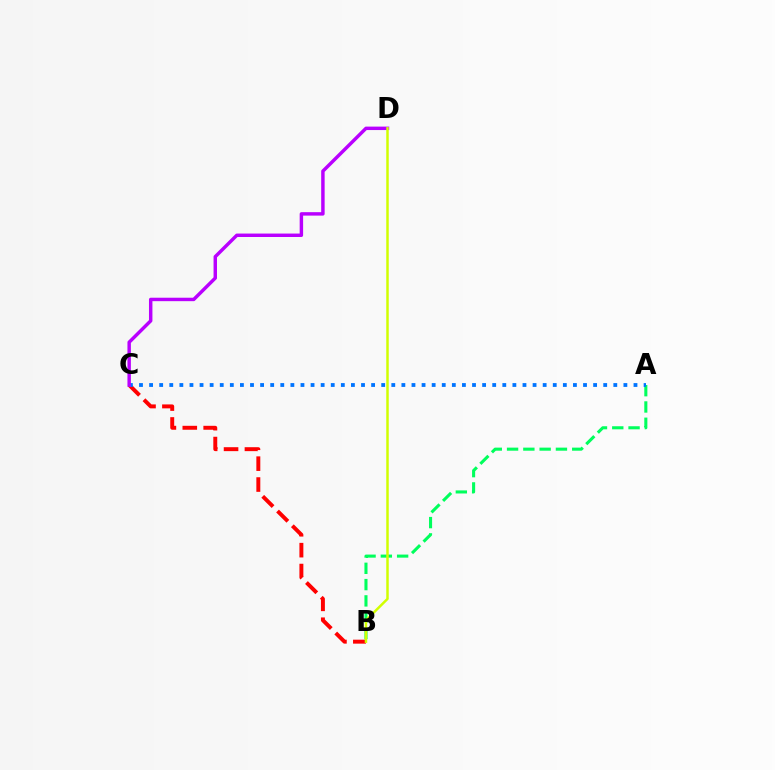{('A', 'B'): [{'color': '#00ff5c', 'line_style': 'dashed', 'thickness': 2.21}], ('B', 'C'): [{'color': '#ff0000', 'line_style': 'dashed', 'thickness': 2.84}], ('A', 'C'): [{'color': '#0074ff', 'line_style': 'dotted', 'thickness': 2.74}], ('C', 'D'): [{'color': '#b900ff', 'line_style': 'solid', 'thickness': 2.48}], ('B', 'D'): [{'color': '#d1ff00', 'line_style': 'solid', 'thickness': 1.79}]}